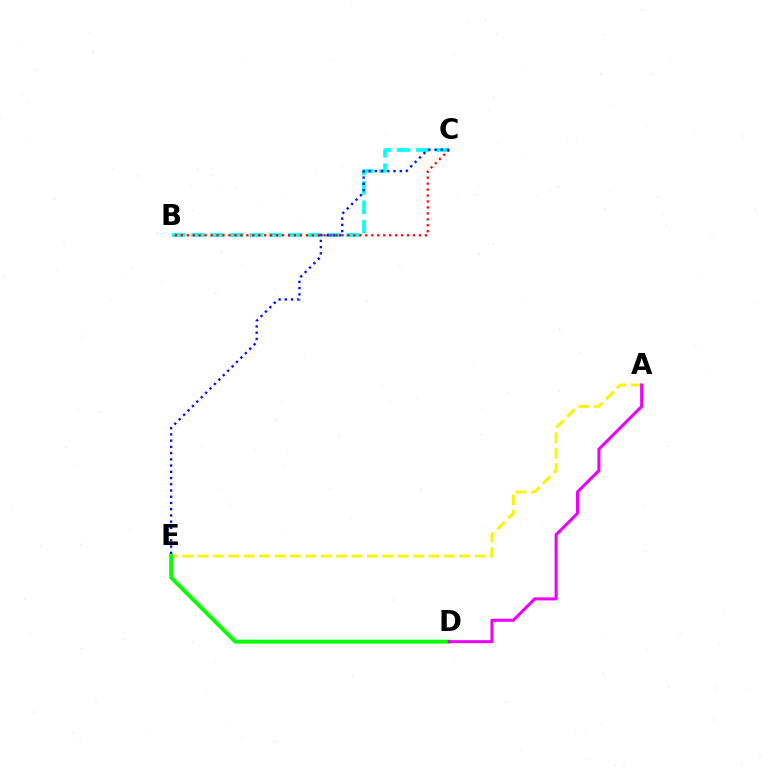{('B', 'C'): [{'color': '#00fff6', 'line_style': 'dashed', 'thickness': 2.63}, {'color': '#ff0000', 'line_style': 'dotted', 'thickness': 1.62}], ('A', 'E'): [{'color': '#fcf500', 'line_style': 'dashed', 'thickness': 2.09}], ('D', 'E'): [{'color': '#08ff00', 'line_style': 'solid', 'thickness': 2.82}], ('A', 'D'): [{'color': '#ee00ff', 'line_style': 'solid', 'thickness': 2.19}], ('C', 'E'): [{'color': '#0010ff', 'line_style': 'dotted', 'thickness': 1.69}]}